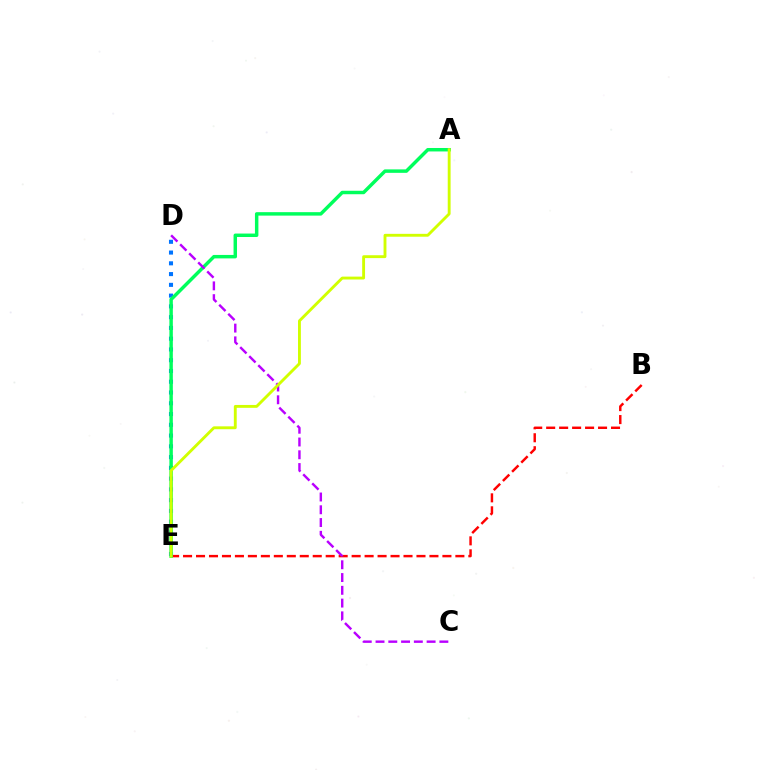{('D', 'E'): [{'color': '#0074ff', 'line_style': 'dotted', 'thickness': 2.92}], ('B', 'E'): [{'color': '#ff0000', 'line_style': 'dashed', 'thickness': 1.76}], ('A', 'E'): [{'color': '#00ff5c', 'line_style': 'solid', 'thickness': 2.49}, {'color': '#d1ff00', 'line_style': 'solid', 'thickness': 2.07}], ('C', 'D'): [{'color': '#b900ff', 'line_style': 'dashed', 'thickness': 1.73}]}